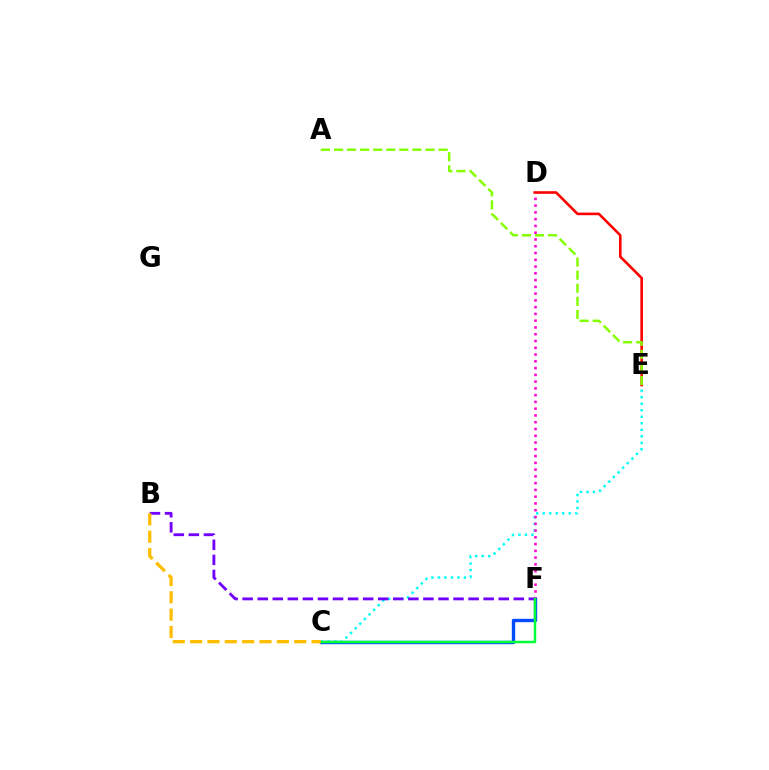{('C', 'E'): [{'color': '#00fff6', 'line_style': 'dotted', 'thickness': 1.77}], ('D', 'F'): [{'color': '#ff00cf', 'line_style': 'dotted', 'thickness': 1.84}], ('B', 'F'): [{'color': '#7200ff', 'line_style': 'dashed', 'thickness': 2.05}], ('D', 'E'): [{'color': '#ff0000', 'line_style': 'solid', 'thickness': 1.88}], ('A', 'E'): [{'color': '#84ff00', 'line_style': 'dashed', 'thickness': 1.78}], ('C', 'F'): [{'color': '#004bff', 'line_style': 'solid', 'thickness': 2.43}, {'color': '#00ff39', 'line_style': 'solid', 'thickness': 1.79}], ('B', 'C'): [{'color': '#ffbd00', 'line_style': 'dashed', 'thickness': 2.36}]}